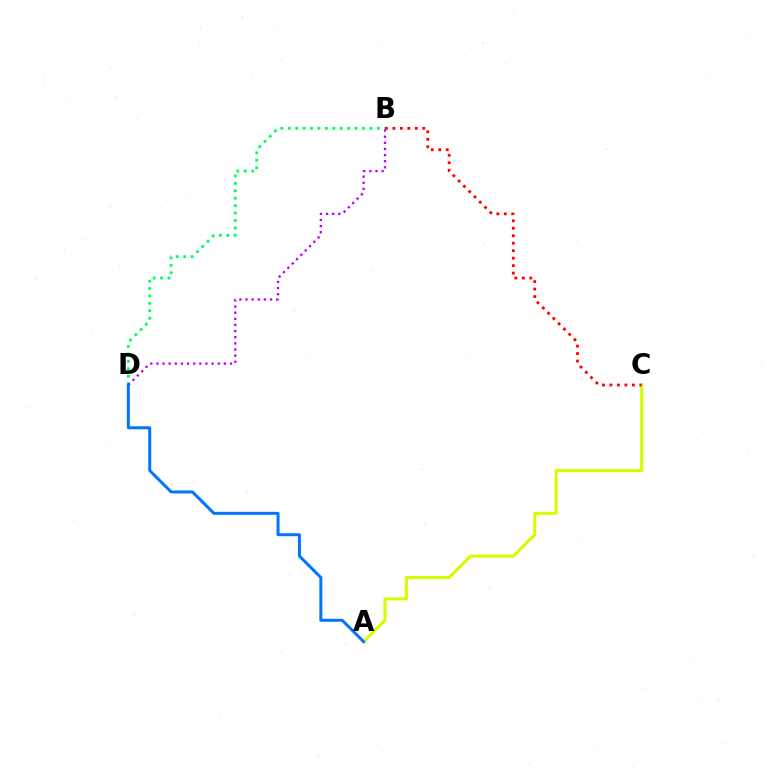{('B', 'D'): [{'color': '#00ff5c', 'line_style': 'dotted', 'thickness': 2.02}, {'color': '#b900ff', 'line_style': 'dotted', 'thickness': 1.67}], ('A', 'C'): [{'color': '#d1ff00', 'line_style': 'solid', 'thickness': 2.21}], ('B', 'C'): [{'color': '#ff0000', 'line_style': 'dotted', 'thickness': 2.03}], ('A', 'D'): [{'color': '#0074ff', 'line_style': 'solid', 'thickness': 2.14}]}